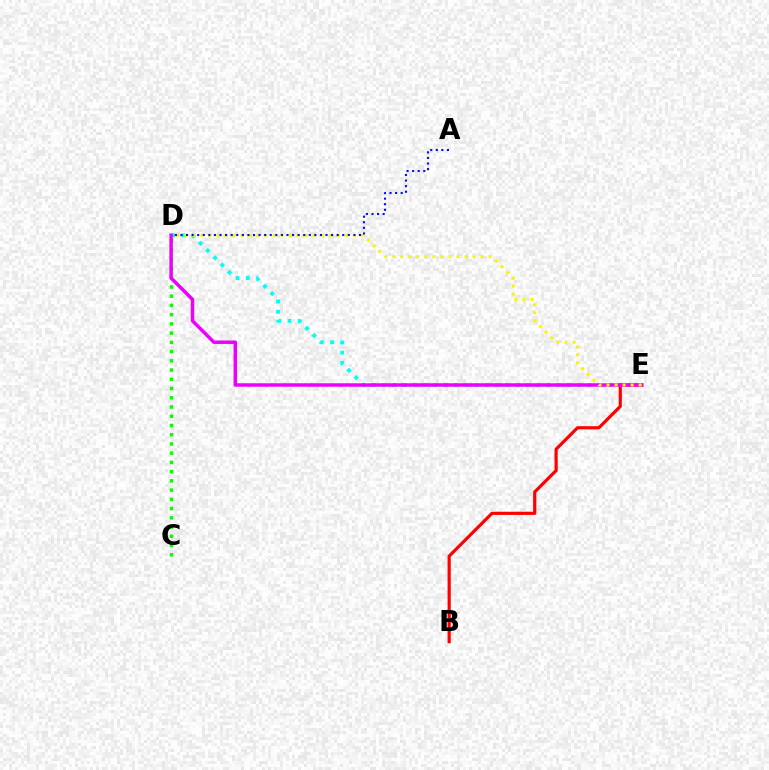{('D', 'E'): [{'color': '#00fff6', 'line_style': 'dotted', 'thickness': 2.79}, {'color': '#ee00ff', 'line_style': 'solid', 'thickness': 2.51}, {'color': '#fcf500', 'line_style': 'dotted', 'thickness': 2.18}], ('C', 'D'): [{'color': '#08ff00', 'line_style': 'dotted', 'thickness': 2.51}], ('B', 'E'): [{'color': '#ff0000', 'line_style': 'solid', 'thickness': 2.28}], ('A', 'D'): [{'color': '#0010ff', 'line_style': 'dotted', 'thickness': 1.52}]}